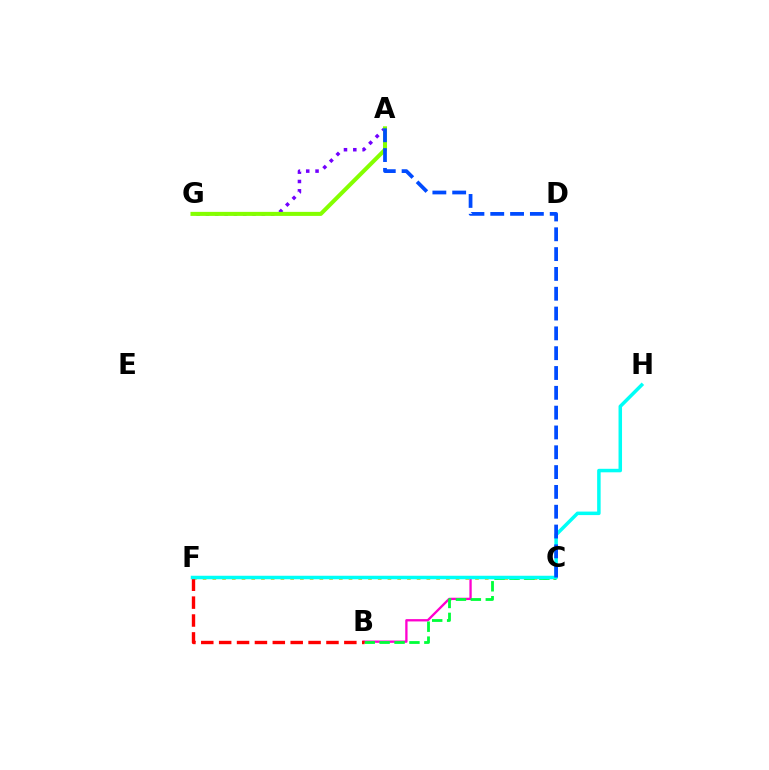{('C', 'F'): [{'color': '#ffbd00', 'line_style': 'dotted', 'thickness': 2.64}], ('A', 'G'): [{'color': '#7200ff', 'line_style': 'dotted', 'thickness': 2.53}, {'color': '#84ff00', 'line_style': 'solid', 'thickness': 2.91}], ('B', 'C'): [{'color': '#ff00cf', 'line_style': 'solid', 'thickness': 1.67}, {'color': '#00ff39', 'line_style': 'dashed', 'thickness': 2.03}], ('B', 'F'): [{'color': '#ff0000', 'line_style': 'dashed', 'thickness': 2.43}], ('F', 'H'): [{'color': '#00fff6', 'line_style': 'solid', 'thickness': 2.52}], ('A', 'C'): [{'color': '#004bff', 'line_style': 'dashed', 'thickness': 2.69}]}